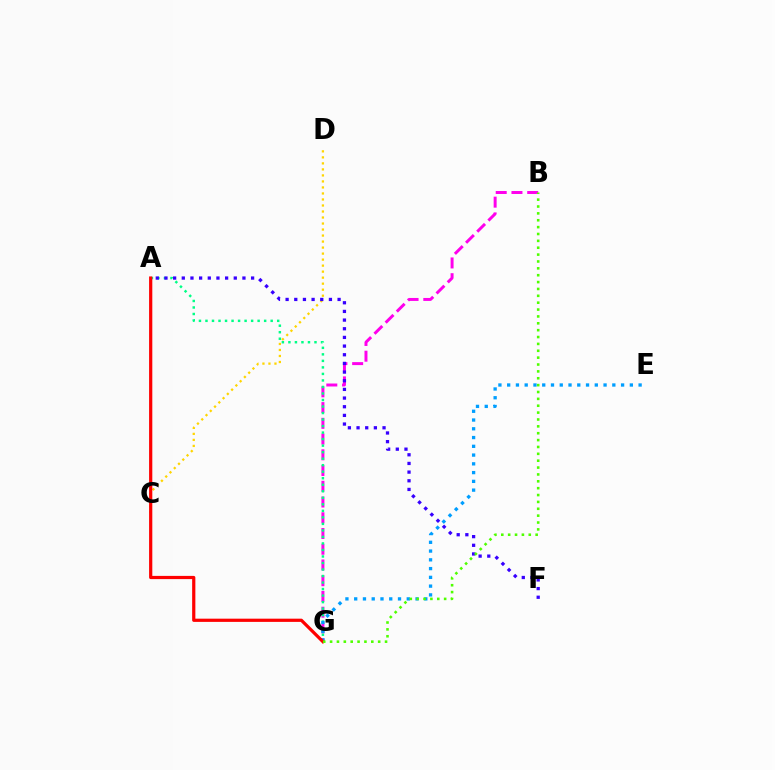{('C', 'D'): [{'color': '#ffd500', 'line_style': 'dotted', 'thickness': 1.63}], ('B', 'G'): [{'color': '#ff00ed', 'line_style': 'dashed', 'thickness': 2.14}, {'color': '#4fff00', 'line_style': 'dotted', 'thickness': 1.87}], ('A', 'G'): [{'color': '#00ff86', 'line_style': 'dotted', 'thickness': 1.77}, {'color': '#ff0000', 'line_style': 'solid', 'thickness': 2.31}], ('A', 'F'): [{'color': '#3700ff', 'line_style': 'dotted', 'thickness': 2.35}], ('E', 'G'): [{'color': '#009eff', 'line_style': 'dotted', 'thickness': 2.38}]}